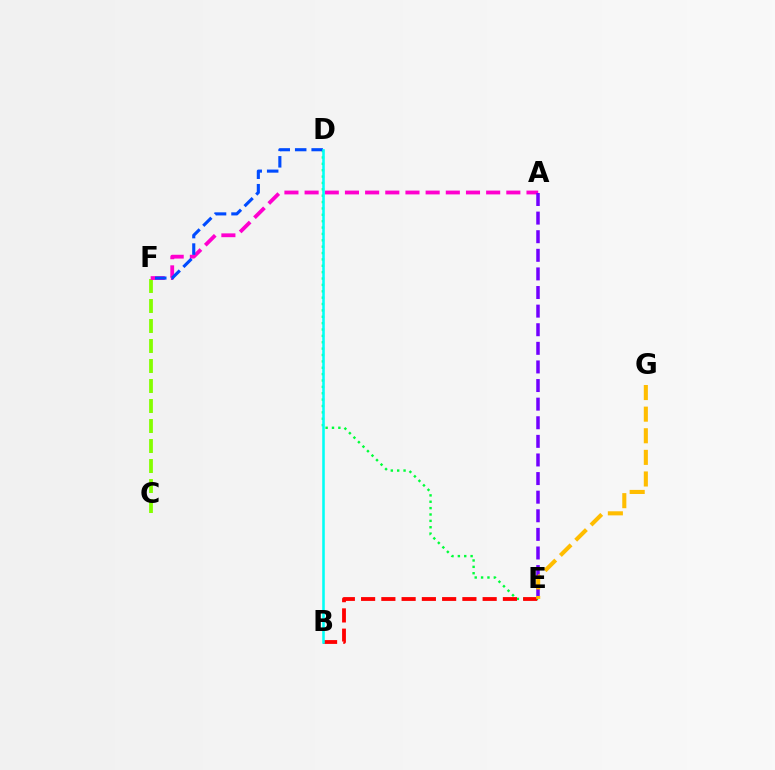{('D', 'E'): [{'color': '#00ff39', 'line_style': 'dotted', 'thickness': 1.73}], ('C', 'F'): [{'color': '#84ff00', 'line_style': 'dashed', 'thickness': 2.72}], ('A', 'F'): [{'color': '#ff00cf', 'line_style': 'dashed', 'thickness': 2.74}], ('D', 'F'): [{'color': '#004bff', 'line_style': 'dashed', 'thickness': 2.24}], ('B', 'E'): [{'color': '#ff0000', 'line_style': 'dashed', 'thickness': 2.75}], ('B', 'D'): [{'color': '#00fff6', 'line_style': 'solid', 'thickness': 1.85}], ('A', 'E'): [{'color': '#7200ff', 'line_style': 'dashed', 'thickness': 2.53}], ('E', 'G'): [{'color': '#ffbd00', 'line_style': 'dashed', 'thickness': 2.94}]}